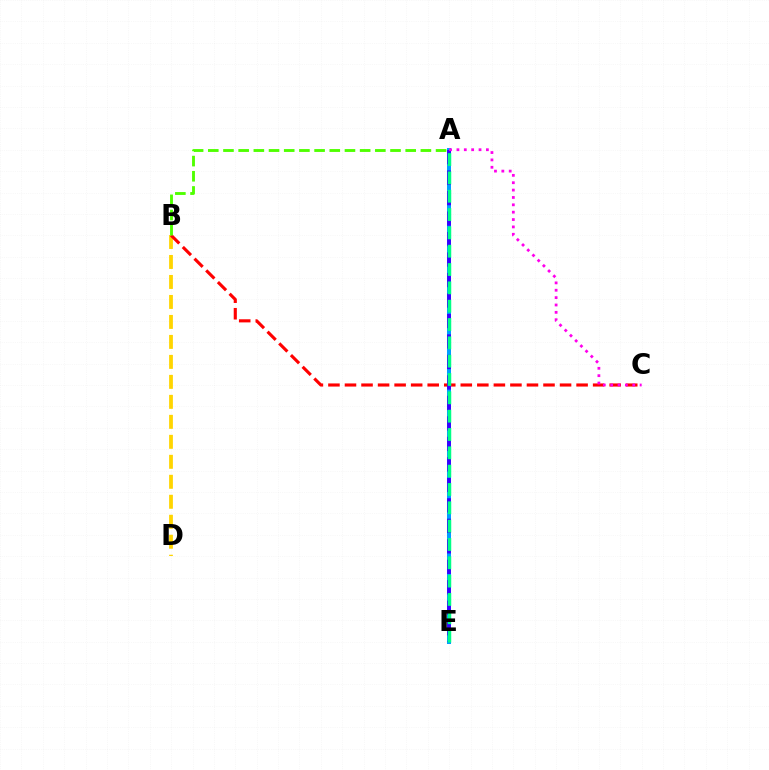{('A', 'E'): [{'color': '#009eff', 'line_style': 'solid', 'thickness': 2.88}, {'color': '#3700ff', 'line_style': 'dashed', 'thickness': 2.78}, {'color': '#00ff86', 'line_style': 'dashed', 'thickness': 2.49}], ('B', 'D'): [{'color': '#ffd500', 'line_style': 'dashed', 'thickness': 2.71}], ('B', 'C'): [{'color': '#ff0000', 'line_style': 'dashed', 'thickness': 2.25}], ('A', 'B'): [{'color': '#4fff00', 'line_style': 'dashed', 'thickness': 2.06}], ('A', 'C'): [{'color': '#ff00ed', 'line_style': 'dotted', 'thickness': 2.0}]}